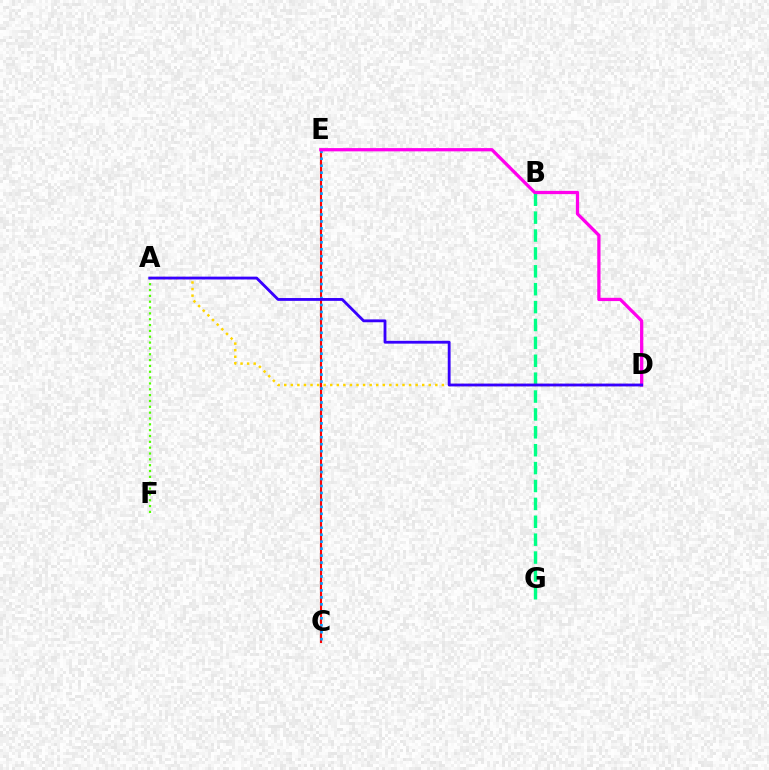{('C', 'E'): [{'color': '#ff0000', 'line_style': 'solid', 'thickness': 1.53}, {'color': '#009eff', 'line_style': 'dotted', 'thickness': 1.89}], ('A', 'F'): [{'color': '#4fff00', 'line_style': 'dotted', 'thickness': 1.59}], ('B', 'G'): [{'color': '#00ff86', 'line_style': 'dashed', 'thickness': 2.43}], ('A', 'D'): [{'color': '#ffd500', 'line_style': 'dotted', 'thickness': 1.78}, {'color': '#3700ff', 'line_style': 'solid', 'thickness': 2.04}], ('D', 'E'): [{'color': '#ff00ed', 'line_style': 'solid', 'thickness': 2.35}]}